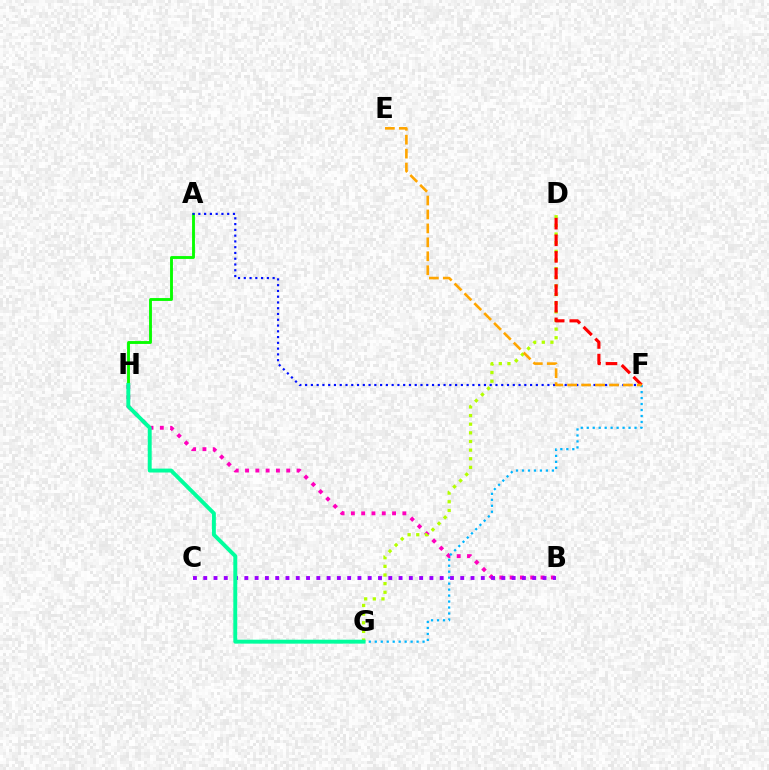{('A', 'H'): [{'color': '#08ff00', 'line_style': 'solid', 'thickness': 2.07}], ('A', 'F'): [{'color': '#0010ff', 'line_style': 'dotted', 'thickness': 1.57}], ('B', 'H'): [{'color': '#ff00bd', 'line_style': 'dotted', 'thickness': 2.8}], ('D', 'G'): [{'color': '#b3ff00', 'line_style': 'dotted', 'thickness': 2.35}], ('B', 'C'): [{'color': '#9b00ff', 'line_style': 'dotted', 'thickness': 2.79}], ('F', 'G'): [{'color': '#00b5ff', 'line_style': 'dotted', 'thickness': 1.62}], ('G', 'H'): [{'color': '#00ff9d', 'line_style': 'solid', 'thickness': 2.82}], ('D', 'F'): [{'color': '#ff0000', 'line_style': 'dashed', 'thickness': 2.26}], ('E', 'F'): [{'color': '#ffa500', 'line_style': 'dashed', 'thickness': 1.89}]}